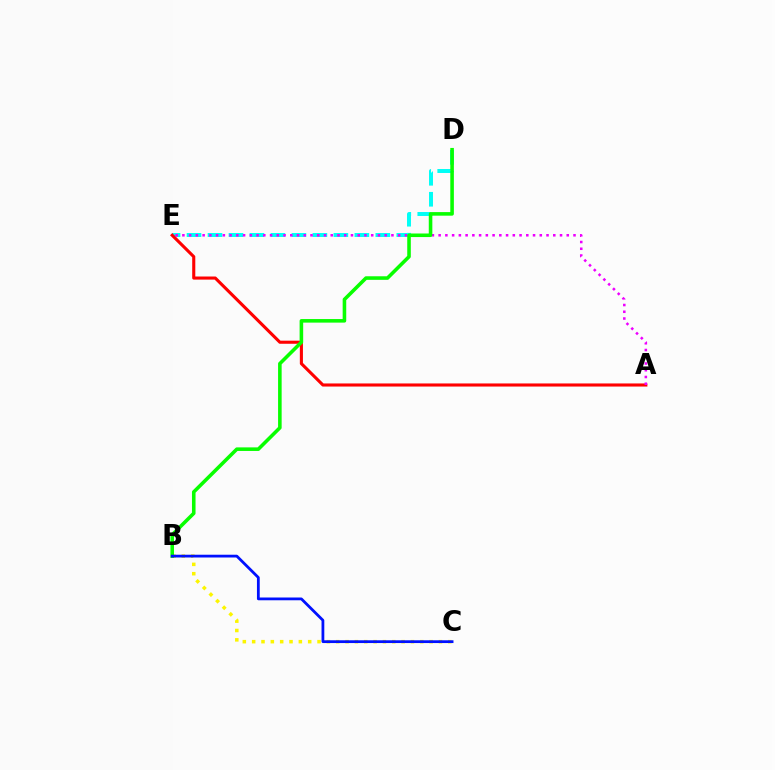{('D', 'E'): [{'color': '#00fff6', 'line_style': 'dashed', 'thickness': 2.85}], ('A', 'E'): [{'color': '#ff0000', 'line_style': 'solid', 'thickness': 2.23}, {'color': '#ee00ff', 'line_style': 'dotted', 'thickness': 1.83}], ('B', 'C'): [{'color': '#fcf500', 'line_style': 'dotted', 'thickness': 2.54}, {'color': '#0010ff', 'line_style': 'solid', 'thickness': 2.0}], ('B', 'D'): [{'color': '#08ff00', 'line_style': 'solid', 'thickness': 2.57}]}